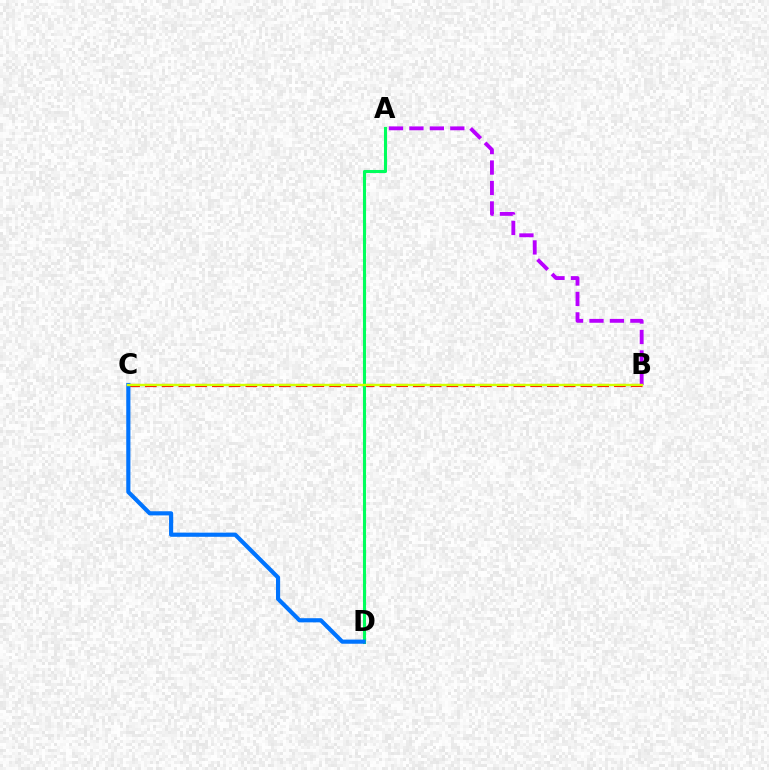{('B', 'C'): [{'color': '#ff0000', 'line_style': 'dashed', 'thickness': 2.28}, {'color': '#d1ff00', 'line_style': 'solid', 'thickness': 1.71}], ('A', 'B'): [{'color': '#b900ff', 'line_style': 'dashed', 'thickness': 2.78}], ('A', 'D'): [{'color': '#00ff5c', 'line_style': 'solid', 'thickness': 2.21}], ('C', 'D'): [{'color': '#0074ff', 'line_style': 'solid', 'thickness': 2.98}]}